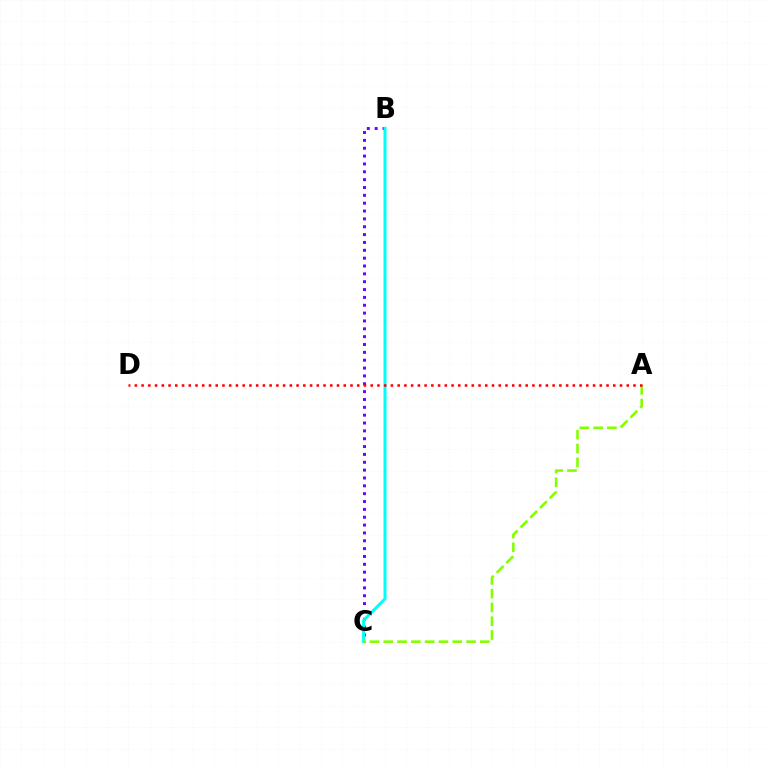{('B', 'C'): [{'color': '#7200ff', 'line_style': 'dotted', 'thickness': 2.13}, {'color': '#00fff6', 'line_style': 'solid', 'thickness': 2.18}], ('A', 'C'): [{'color': '#84ff00', 'line_style': 'dashed', 'thickness': 1.87}], ('A', 'D'): [{'color': '#ff0000', 'line_style': 'dotted', 'thickness': 1.83}]}